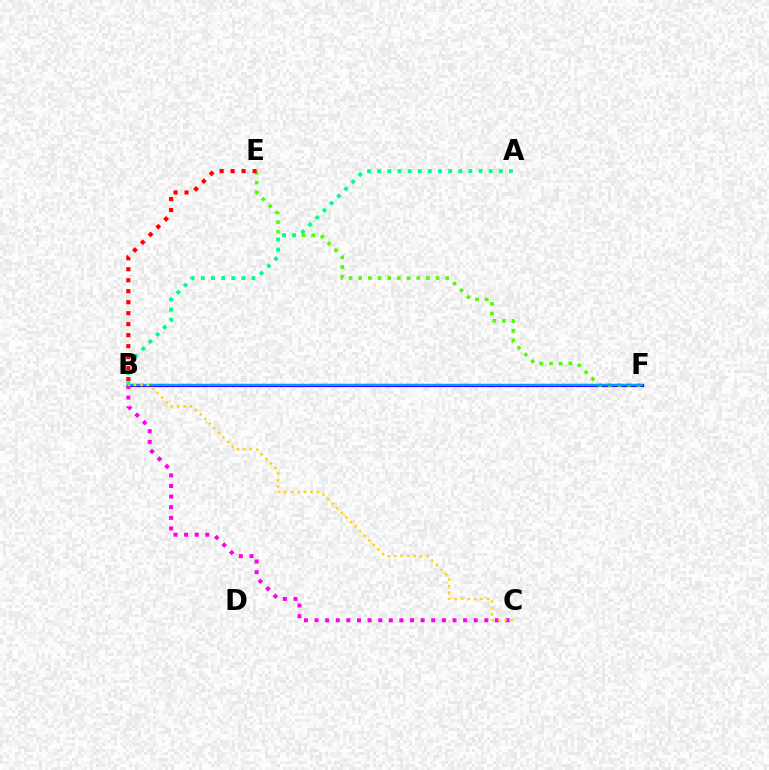{('B', 'F'): [{'color': '#3700ff', 'line_style': 'solid', 'thickness': 2.32}, {'color': '#009eff', 'line_style': 'solid', 'thickness': 1.57}], ('E', 'F'): [{'color': '#4fff00', 'line_style': 'dotted', 'thickness': 2.63}], ('B', 'C'): [{'color': '#ff00ed', 'line_style': 'dotted', 'thickness': 2.88}, {'color': '#ffd500', 'line_style': 'dotted', 'thickness': 1.76}], ('B', 'E'): [{'color': '#ff0000', 'line_style': 'dotted', 'thickness': 2.99}], ('A', 'B'): [{'color': '#00ff86', 'line_style': 'dotted', 'thickness': 2.75}]}